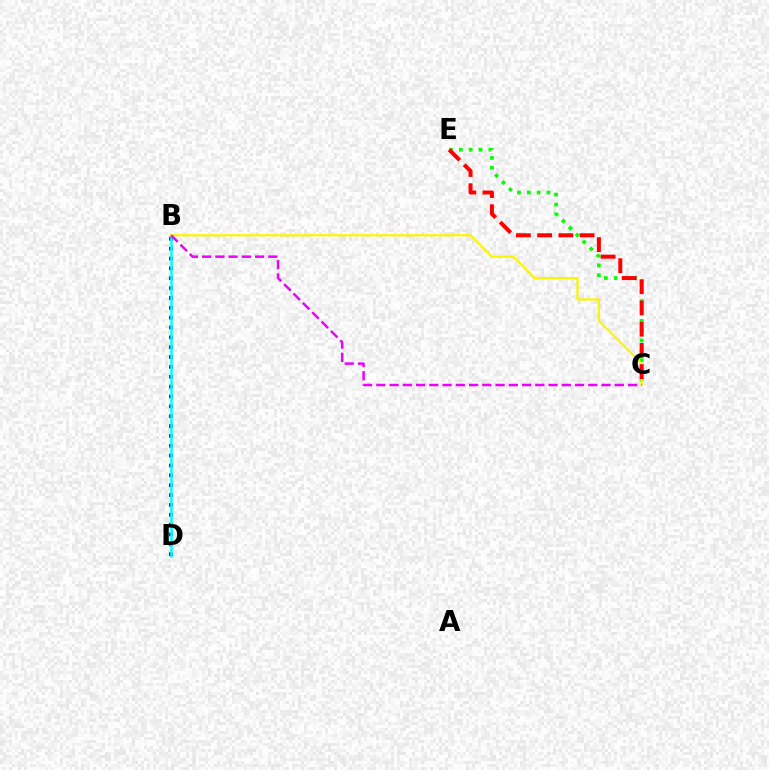{('C', 'E'): [{'color': '#08ff00', 'line_style': 'dotted', 'thickness': 2.67}, {'color': '#ff0000', 'line_style': 'dashed', 'thickness': 2.88}], ('B', 'D'): [{'color': '#0010ff', 'line_style': 'dotted', 'thickness': 2.68}, {'color': '#00fff6', 'line_style': 'solid', 'thickness': 1.81}], ('B', 'C'): [{'color': '#fcf500', 'line_style': 'solid', 'thickness': 1.6}, {'color': '#ee00ff', 'line_style': 'dashed', 'thickness': 1.8}]}